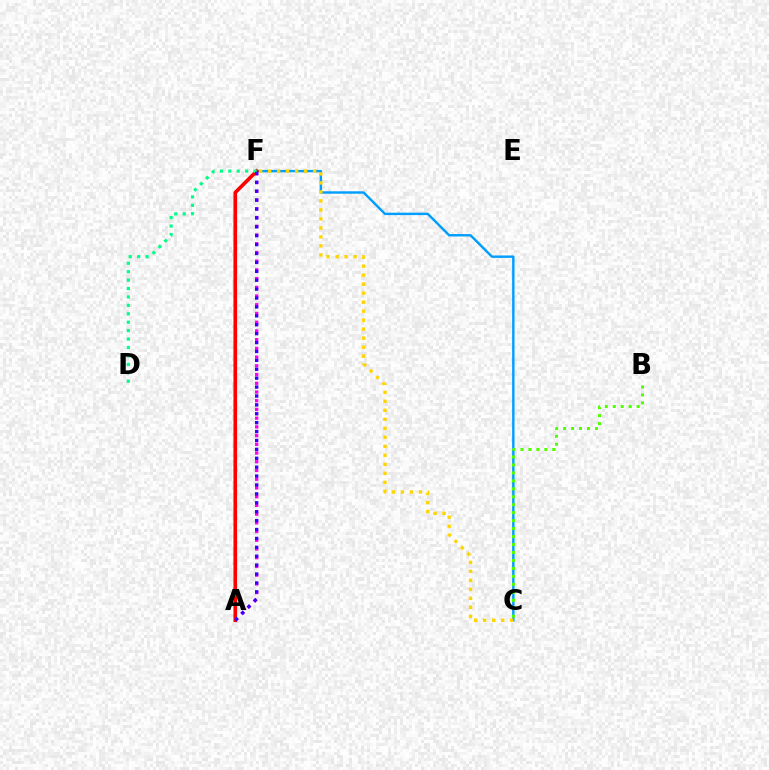{('C', 'F'): [{'color': '#009eff', 'line_style': 'solid', 'thickness': 1.74}, {'color': '#ffd500', 'line_style': 'dotted', 'thickness': 2.45}], ('B', 'C'): [{'color': '#4fff00', 'line_style': 'dotted', 'thickness': 2.16}], ('A', 'F'): [{'color': '#ff00ed', 'line_style': 'dotted', 'thickness': 2.37}, {'color': '#ff0000', 'line_style': 'solid', 'thickness': 2.63}, {'color': '#3700ff', 'line_style': 'dotted', 'thickness': 2.42}], ('D', 'F'): [{'color': '#00ff86', 'line_style': 'dotted', 'thickness': 2.29}]}